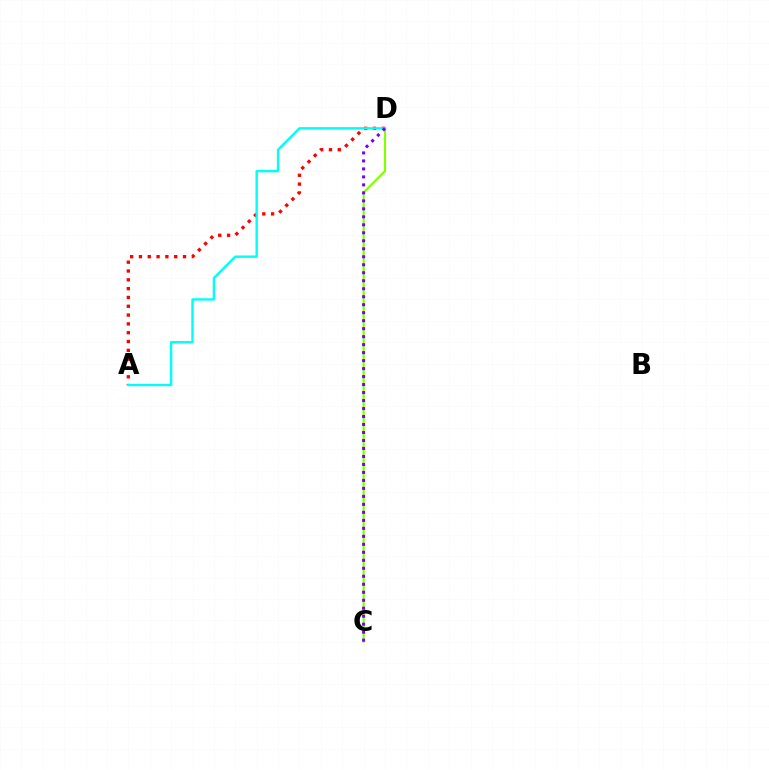{('C', 'D'): [{'color': '#84ff00', 'line_style': 'solid', 'thickness': 1.55}, {'color': '#7200ff', 'line_style': 'dotted', 'thickness': 2.17}], ('A', 'D'): [{'color': '#ff0000', 'line_style': 'dotted', 'thickness': 2.4}, {'color': '#00fff6', 'line_style': 'solid', 'thickness': 1.73}]}